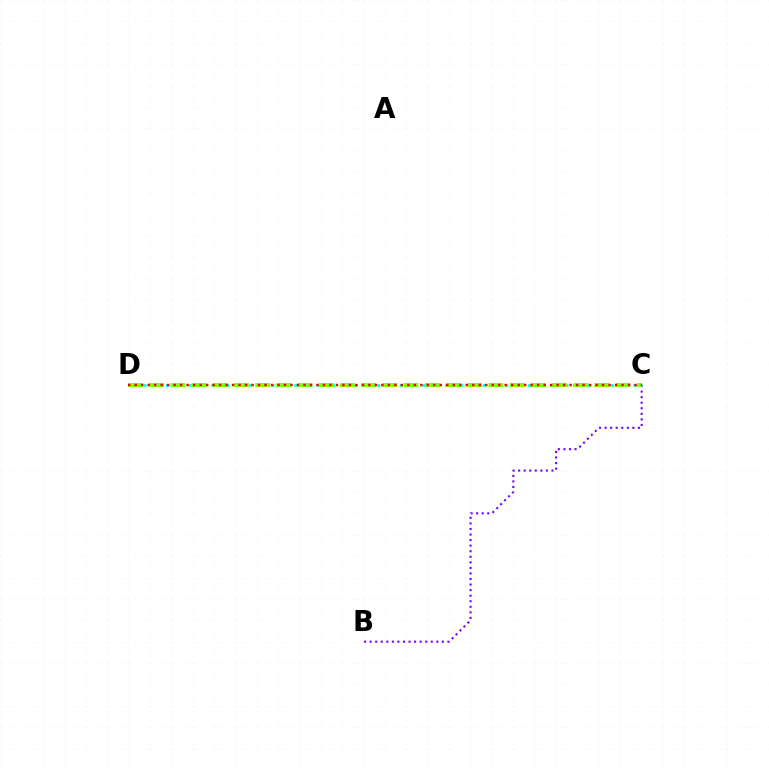{('B', 'C'): [{'color': '#7200ff', 'line_style': 'dotted', 'thickness': 1.51}], ('C', 'D'): [{'color': '#00fff6', 'line_style': 'dotted', 'thickness': 2.05}, {'color': '#84ff00', 'line_style': 'dashed', 'thickness': 2.88}, {'color': '#ff0000', 'line_style': 'dotted', 'thickness': 1.76}]}